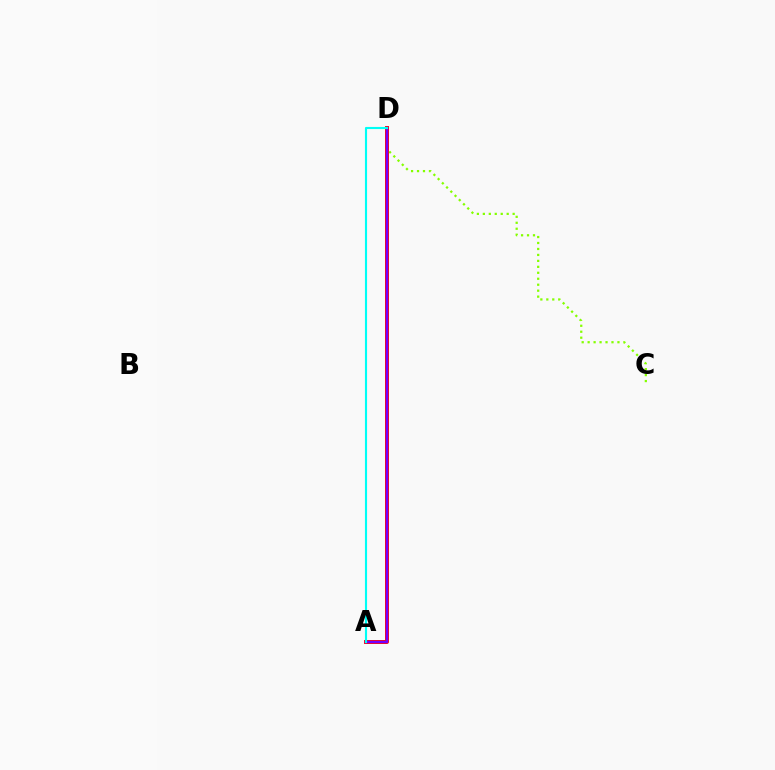{('C', 'D'): [{'color': '#84ff00', 'line_style': 'dotted', 'thickness': 1.62}], ('A', 'D'): [{'color': '#ff0000', 'line_style': 'solid', 'thickness': 2.81}, {'color': '#7200ff', 'line_style': 'solid', 'thickness': 1.74}, {'color': '#00fff6', 'line_style': 'solid', 'thickness': 1.53}]}